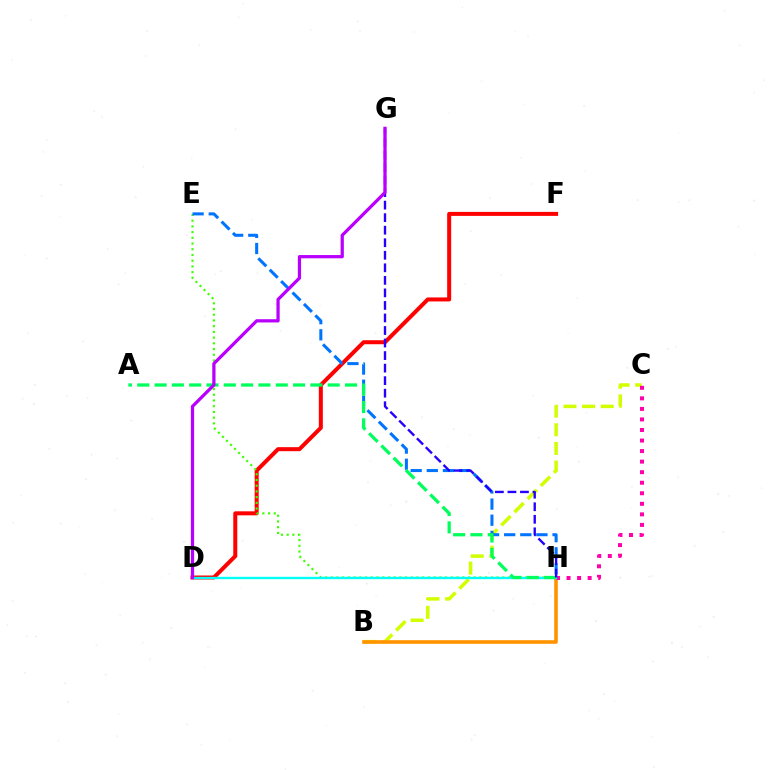{('B', 'C'): [{'color': '#d1ff00', 'line_style': 'dashed', 'thickness': 2.53}], ('B', 'H'): [{'color': '#ff9400', 'line_style': 'solid', 'thickness': 2.62}], ('C', 'H'): [{'color': '#ff00ac', 'line_style': 'dotted', 'thickness': 2.87}], ('D', 'F'): [{'color': '#ff0000', 'line_style': 'solid', 'thickness': 2.89}], ('E', 'H'): [{'color': '#3dff00', 'line_style': 'dotted', 'thickness': 1.55}, {'color': '#0074ff', 'line_style': 'dashed', 'thickness': 2.19}], ('D', 'H'): [{'color': '#00fff6', 'line_style': 'solid', 'thickness': 1.7}], ('A', 'H'): [{'color': '#00ff5c', 'line_style': 'dashed', 'thickness': 2.35}], ('G', 'H'): [{'color': '#2500ff', 'line_style': 'dashed', 'thickness': 1.7}], ('D', 'G'): [{'color': '#b900ff', 'line_style': 'solid', 'thickness': 2.33}]}